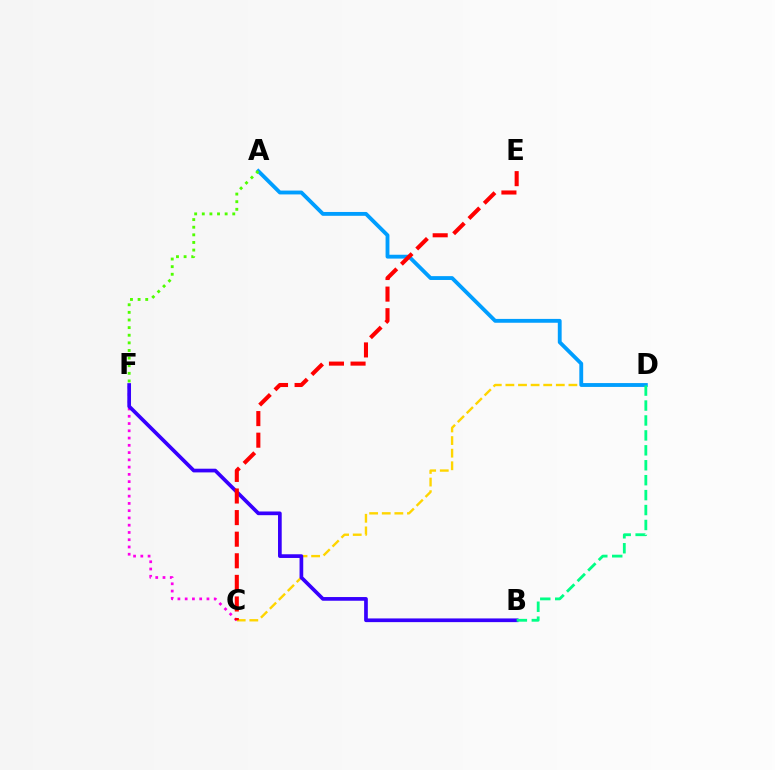{('C', 'D'): [{'color': '#ffd500', 'line_style': 'dashed', 'thickness': 1.71}], ('A', 'D'): [{'color': '#009eff', 'line_style': 'solid', 'thickness': 2.77}], ('C', 'F'): [{'color': '#ff00ed', 'line_style': 'dotted', 'thickness': 1.97}], ('B', 'F'): [{'color': '#3700ff', 'line_style': 'solid', 'thickness': 2.66}], ('A', 'F'): [{'color': '#4fff00', 'line_style': 'dotted', 'thickness': 2.07}], ('C', 'E'): [{'color': '#ff0000', 'line_style': 'dashed', 'thickness': 2.93}], ('B', 'D'): [{'color': '#00ff86', 'line_style': 'dashed', 'thickness': 2.03}]}